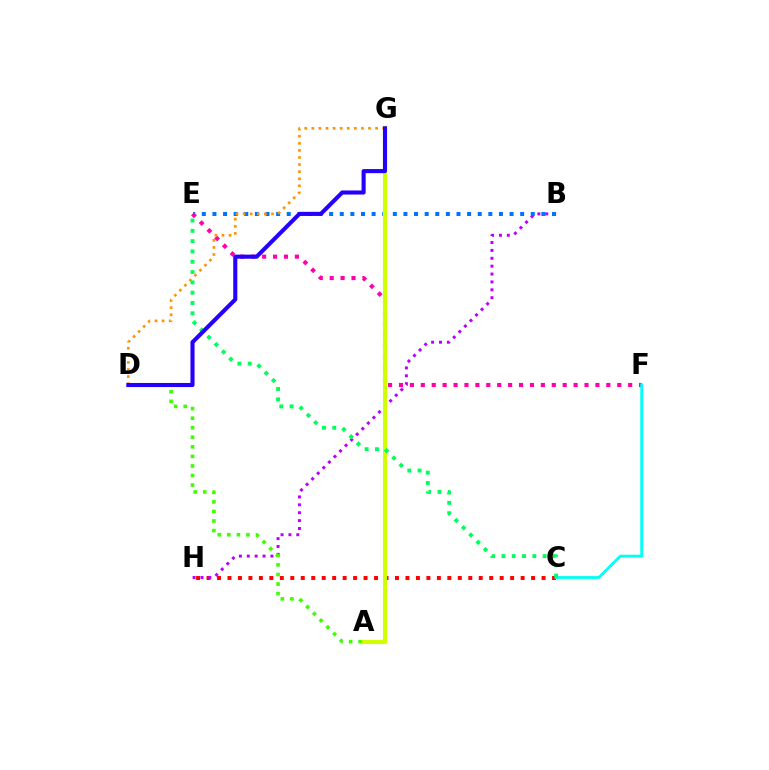{('C', 'H'): [{'color': '#ff0000', 'line_style': 'dotted', 'thickness': 2.84}], ('B', 'H'): [{'color': '#b900ff', 'line_style': 'dotted', 'thickness': 2.14}], ('B', 'E'): [{'color': '#0074ff', 'line_style': 'dotted', 'thickness': 2.88}], ('E', 'F'): [{'color': '#ff00ac', 'line_style': 'dotted', 'thickness': 2.97}], ('C', 'F'): [{'color': '#00fff6', 'line_style': 'solid', 'thickness': 2.02}], ('D', 'G'): [{'color': '#ff9400', 'line_style': 'dotted', 'thickness': 1.93}, {'color': '#2500ff', 'line_style': 'solid', 'thickness': 2.95}], ('A', 'D'): [{'color': '#3dff00', 'line_style': 'dotted', 'thickness': 2.6}], ('A', 'G'): [{'color': '#d1ff00', 'line_style': 'solid', 'thickness': 2.97}], ('C', 'E'): [{'color': '#00ff5c', 'line_style': 'dotted', 'thickness': 2.8}]}